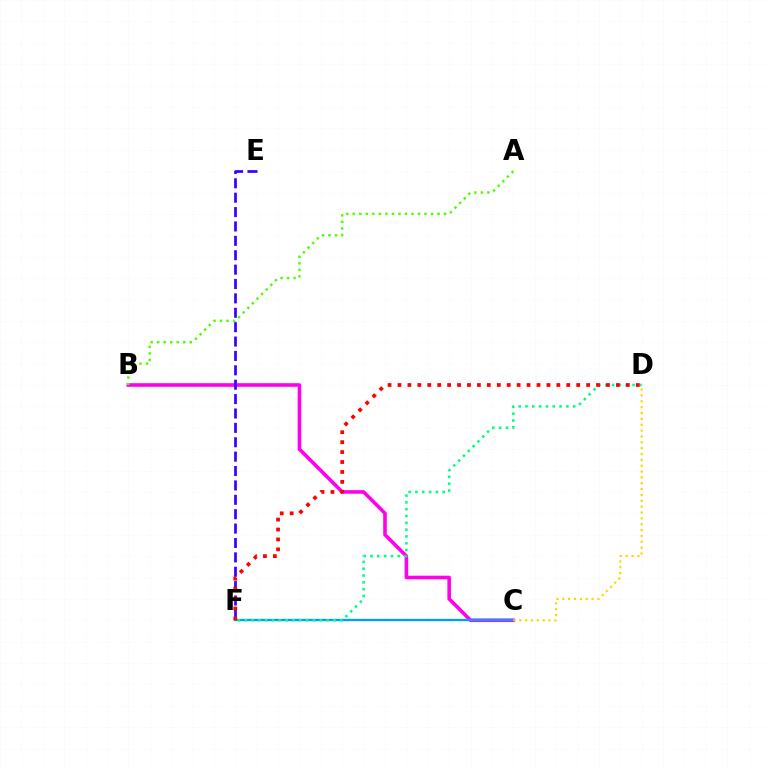{('B', 'C'): [{'color': '#ff00ed', 'line_style': 'solid', 'thickness': 2.59}], ('C', 'F'): [{'color': '#009eff', 'line_style': 'solid', 'thickness': 1.67}], ('C', 'D'): [{'color': '#ffd500', 'line_style': 'dotted', 'thickness': 1.59}], ('D', 'F'): [{'color': '#00ff86', 'line_style': 'dotted', 'thickness': 1.85}, {'color': '#ff0000', 'line_style': 'dotted', 'thickness': 2.7}], ('E', 'F'): [{'color': '#3700ff', 'line_style': 'dashed', 'thickness': 1.95}], ('A', 'B'): [{'color': '#4fff00', 'line_style': 'dotted', 'thickness': 1.77}]}